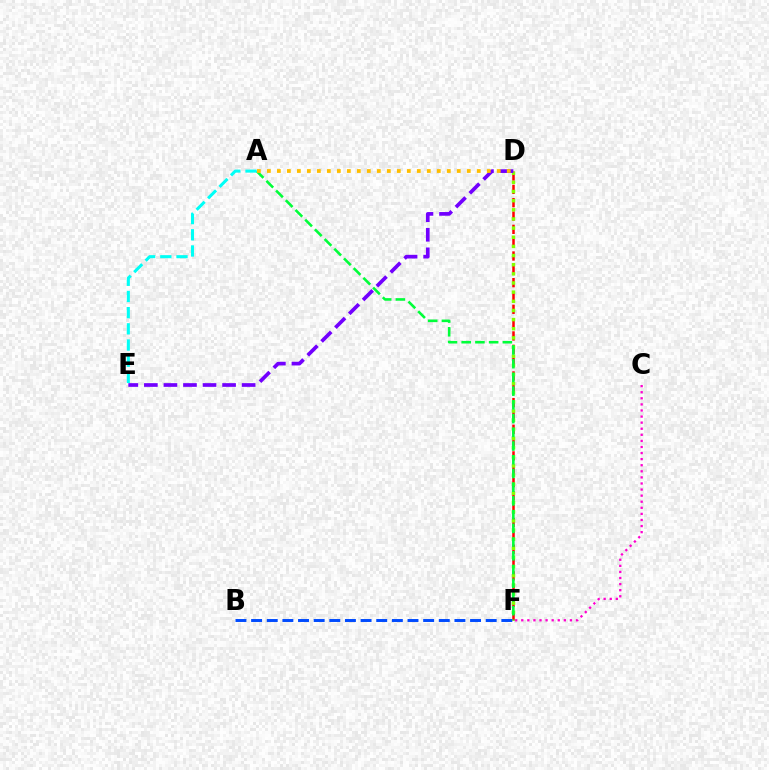{('D', 'F'): [{'color': '#ff0000', 'line_style': 'dashed', 'thickness': 1.81}, {'color': '#84ff00', 'line_style': 'dotted', 'thickness': 2.49}], ('D', 'E'): [{'color': '#7200ff', 'line_style': 'dashed', 'thickness': 2.66}], ('B', 'F'): [{'color': '#004bff', 'line_style': 'dashed', 'thickness': 2.12}], ('A', 'F'): [{'color': '#00ff39', 'line_style': 'dashed', 'thickness': 1.86}], ('A', 'D'): [{'color': '#ffbd00', 'line_style': 'dotted', 'thickness': 2.72}], ('A', 'E'): [{'color': '#00fff6', 'line_style': 'dashed', 'thickness': 2.2}], ('C', 'F'): [{'color': '#ff00cf', 'line_style': 'dotted', 'thickness': 1.65}]}